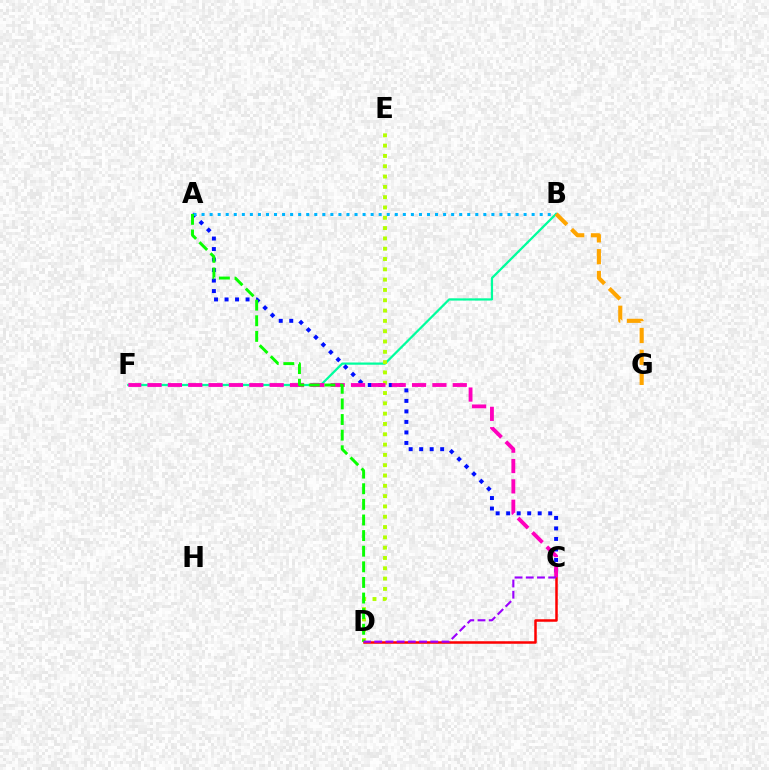{('B', 'F'): [{'color': '#00ff9d', 'line_style': 'solid', 'thickness': 1.61}], ('A', 'C'): [{'color': '#0010ff', 'line_style': 'dotted', 'thickness': 2.86}], ('A', 'B'): [{'color': '#00b5ff', 'line_style': 'dotted', 'thickness': 2.19}], ('D', 'E'): [{'color': '#b3ff00', 'line_style': 'dotted', 'thickness': 2.8}], ('C', 'F'): [{'color': '#ff00bd', 'line_style': 'dashed', 'thickness': 2.76}], ('C', 'D'): [{'color': '#ff0000', 'line_style': 'solid', 'thickness': 1.8}, {'color': '#9b00ff', 'line_style': 'dashed', 'thickness': 1.52}], ('A', 'D'): [{'color': '#08ff00', 'line_style': 'dashed', 'thickness': 2.12}], ('B', 'G'): [{'color': '#ffa500', 'line_style': 'dashed', 'thickness': 2.96}]}